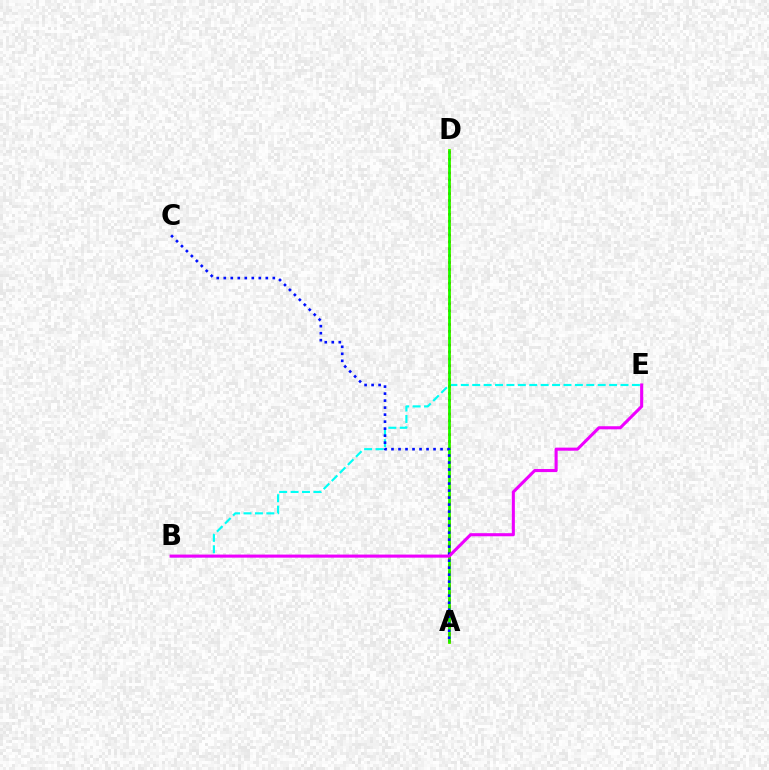{('B', 'E'): [{'color': '#00fff6', 'line_style': 'dashed', 'thickness': 1.55}, {'color': '#ee00ff', 'line_style': 'solid', 'thickness': 2.22}], ('A', 'D'): [{'color': '#fcf500', 'line_style': 'solid', 'thickness': 2.13}, {'color': '#ff0000', 'line_style': 'dotted', 'thickness': 1.87}, {'color': '#08ff00', 'line_style': 'solid', 'thickness': 1.81}], ('A', 'C'): [{'color': '#0010ff', 'line_style': 'dotted', 'thickness': 1.9}]}